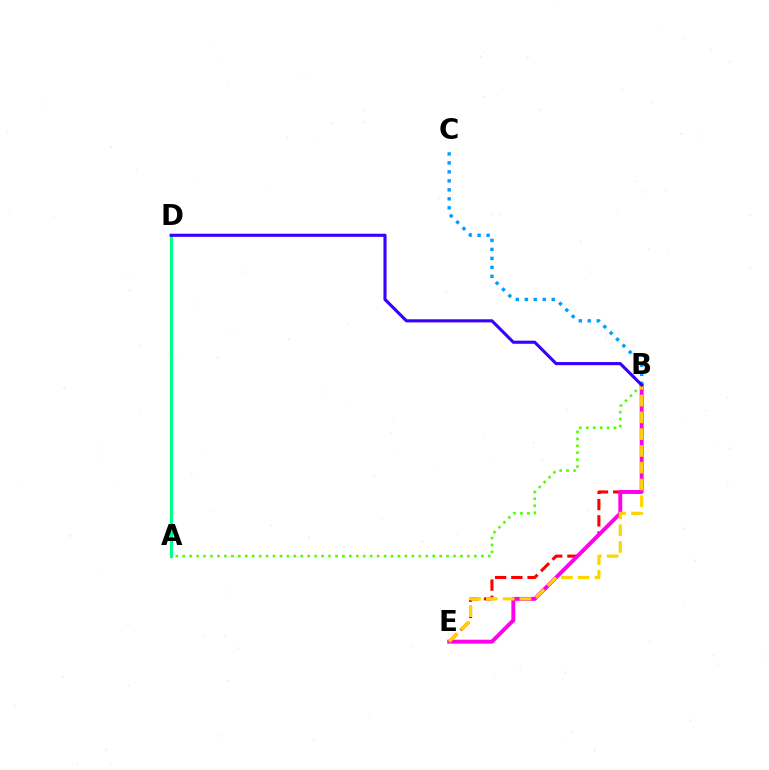{('B', 'E'): [{'color': '#ff0000', 'line_style': 'dashed', 'thickness': 2.21}, {'color': '#ff00ed', 'line_style': 'solid', 'thickness': 2.81}, {'color': '#ffd500', 'line_style': 'dashed', 'thickness': 2.28}], ('B', 'C'): [{'color': '#009eff', 'line_style': 'dotted', 'thickness': 2.44}], ('A', 'D'): [{'color': '#00ff86', 'line_style': 'solid', 'thickness': 2.2}], ('A', 'B'): [{'color': '#4fff00', 'line_style': 'dotted', 'thickness': 1.89}], ('B', 'D'): [{'color': '#3700ff', 'line_style': 'solid', 'thickness': 2.24}]}